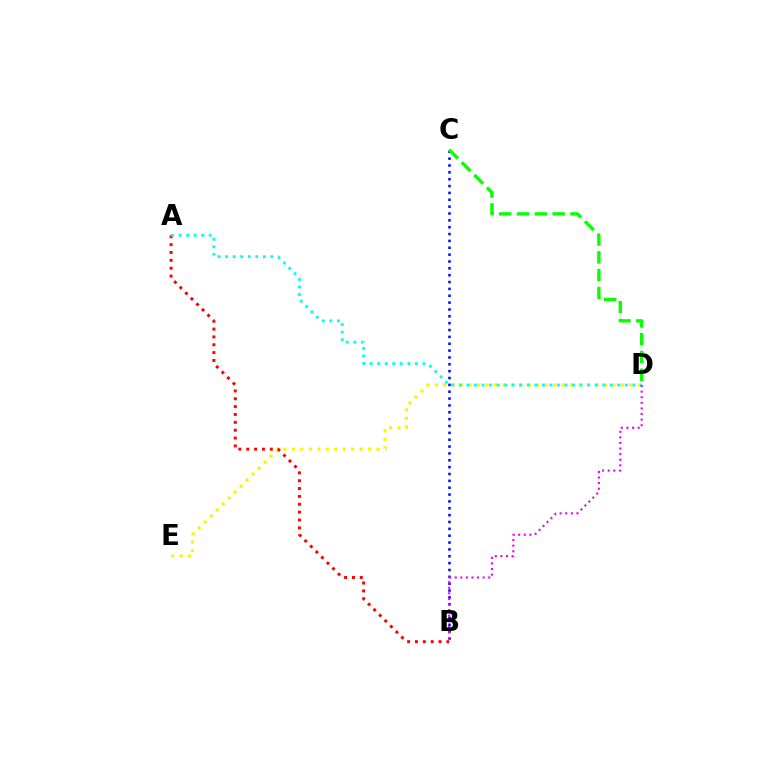{('D', 'E'): [{'color': '#fcf500', 'line_style': 'dotted', 'thickness': 2.3}], ('A', 'B'): [{'color': '#ff0000', 'line_style': 'dotted', 'thickness': 2.13}], ('A', 'D'): [{'color': '#00fff6', 'line_style': 'dotted', 'thickness': 2.05}], ('B', 'C'): [{'color': '#0010ff', 'line_style': 'dotted', 'thickness': 1.86}], ('B', 'D'): [{'color': '#ee00ff', 'line_style': 'dotted', 'thickness': 1.52}], ('C', 'D'): [{'color': '#08ff00', 'line_style': 'dashed', 'thickness': 2.42}]}